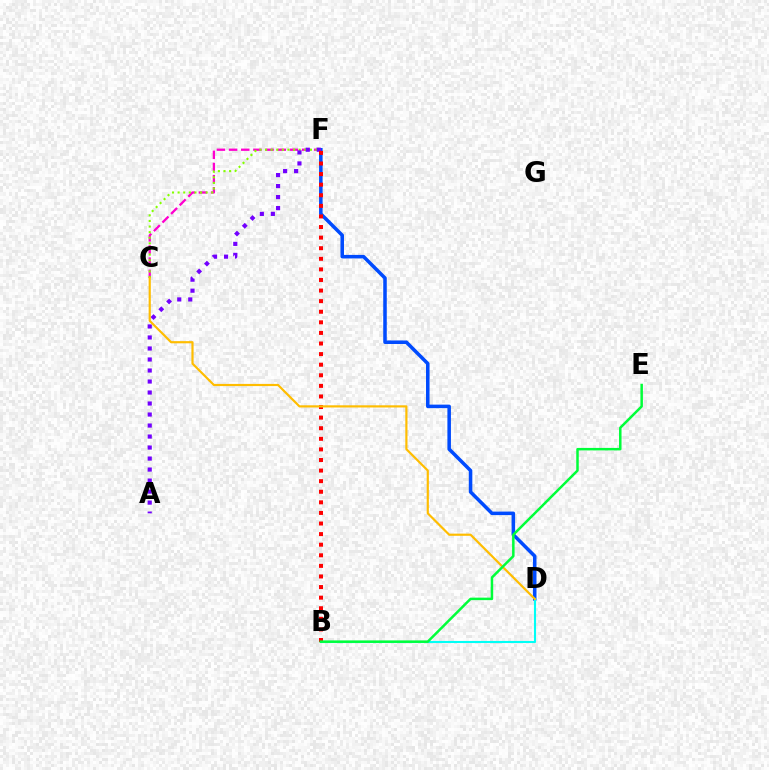{('D', 'F'): [{'color': '#004bff', 'line_style': 'solid', 'thickness': 2.54}], ('C', 'F'): [{'color': '#ff00cf', 'line_style': 'dashed', 'thickness': 1.65}, {'color': '#84ff00', 'line_style': 'dotted', 'thickness': 1.52}], ('B', 'D'): [{'color': '#00fff6', 'line_style': 'solid', 'thickness': 1.52}], ('A', 'F'): [{'color': '#7200ff', 'line_style': 'dotted', 'thickness': 2.99}], ('B', 'F'): [{'color': '#ff0000', 'line_style': 'dotted', 'thickness': 2.88}], ('C', 'D'): [{'color': '#ffbd00', 'line_style': 'solid', 'thickness': 1.57}], ('B', 'E'): [{'color': '#00ff39', 'line_style': 'solid', 'thickness': 1.8}]}